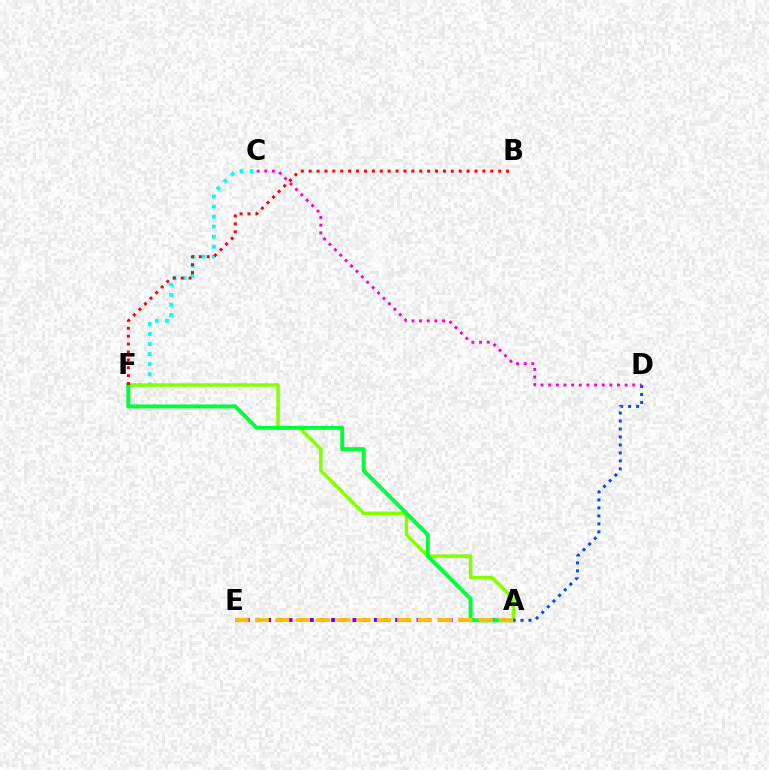{('C', 'F'): [{'color': '#00fff6', 'line_style': 'dotted', 'thickness': 2.74}], ('C', 'D'): [{'color': '#ff00cf', 'line_style': 'dotted', 'thickness': 2.08}], ('A', 'E'): [{'color': '#7200ff', 'line_style': 'dotted', 'thickness': 2.9}, {'color': '#ffbd00', 'line_style': 'dashed', 'thickness': 2.76}], ('A', 'F'): [{'color': '#84ff00', 'line_style': 'solid', 'thickness': 2.51}, {'color': '#00ff39', 'line_style': 'solid', 'thickness': 2.84}], ('A', 'D'): [{'color': '#004bff', 'line_style': 'dotted', 'thickness': 2.17}], ('B', 'F'): [{'color': '#ff0000', 'line_style': 'dotted', 'thickness': 2.15}]}